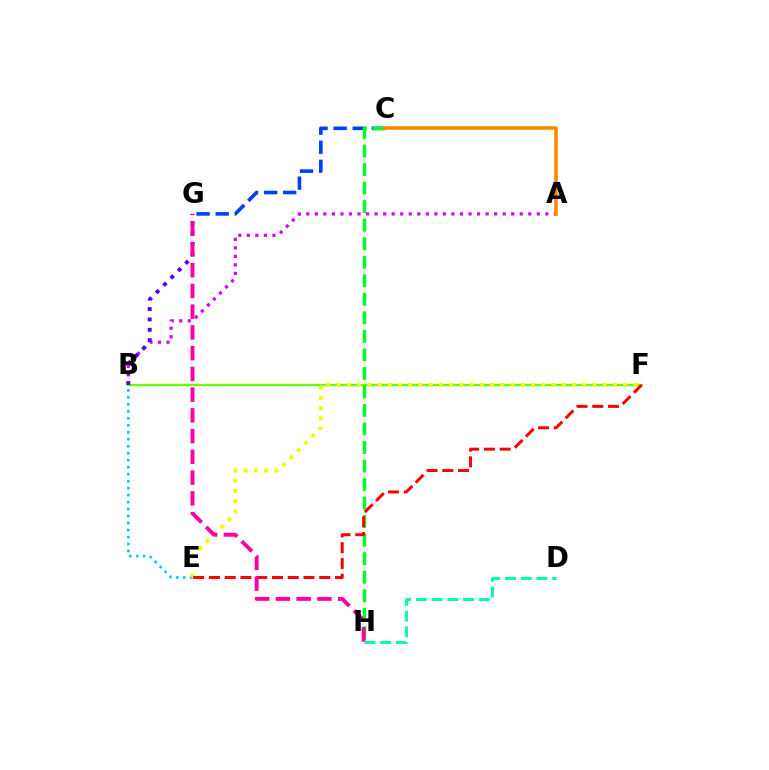{('B', 'F'): [{'color': '#66ff00', 'line_style': 'solid', 'thickness': 1.64}], ('B', 'E'): [{'color': '#00c7ff', 'line_style': 'dotted', 'thickness': 1.9}], ('C', 'G'): [{'color': '#003fff', 'line_style': 'dashed', 'thickness': 2.59}], ('A', 'B'): [{'color': '#d600ff', 'line_style': 'dotted', 'thickness': 2.32}], ('B', 'G'): [{'color': '#4f00ff', 'line_style': 'dotted', 'thickness': 2.81}], ('E', 'F'): [{'color': '#eeff00', 'line_style': 'dotted', 'thickness': 2.78}, {'color': '#ff0000', 'line_style': 'dashed', 'thickness': 2.14}], ('C', 'H'): [{'color': '#00ff27', 'line_style': 'dashed', 'thickness': 2.52}], ('D', 'H'): [{'color': '#00ffaf', 'line_style': 'dashed', 'thickness': 2.14}], ('G', 'H'): [{'color': '#ff00a0', 'line_style': 'dashed', 'thickness': 2.82}], ('A', 'C'): [{'color': '#ff8800', 'line_style': 'solid', 'thickness': 2.59}]}